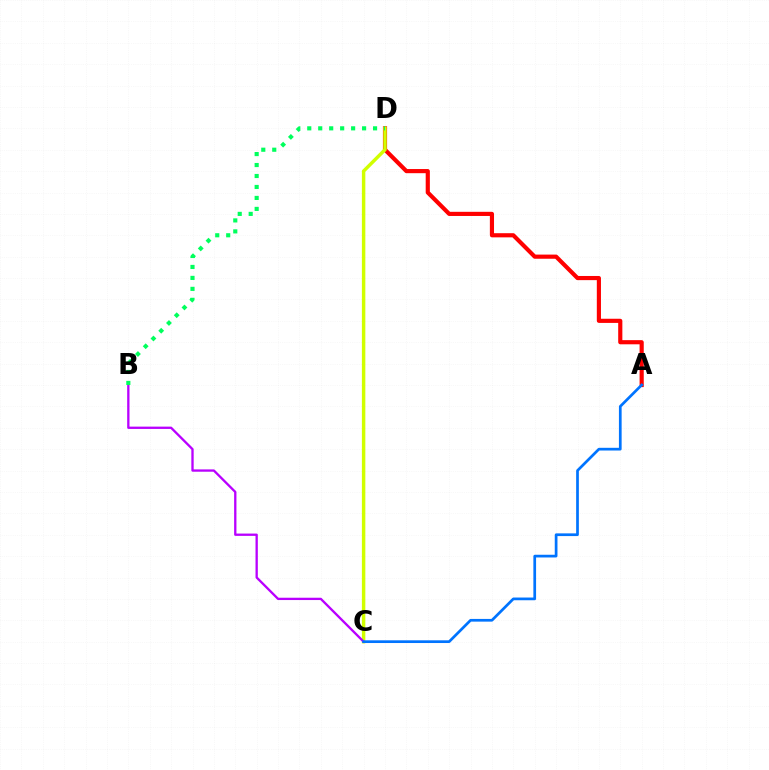{('A', 'D'): [{'color': '#ff0000', 'line_style': 'solid', 'thickness': 2.99}], ('C', 'D'): [{'color': '#d1ff00', 'line_style': 'solid', 'thickness': 2.48}], ('B', 'C'): [{'color': '#b900ff', 'line_style': 'solid', 'thickness': 1.67}], ('A', 'C'): [{'color': '#0074ff', 'line_style': 'solid', 'thickness': 1.95}], ('B', 'D'): [{'color': '#00ff5c', 'line_style': 'dotted', 'thickness': 2.98}]}